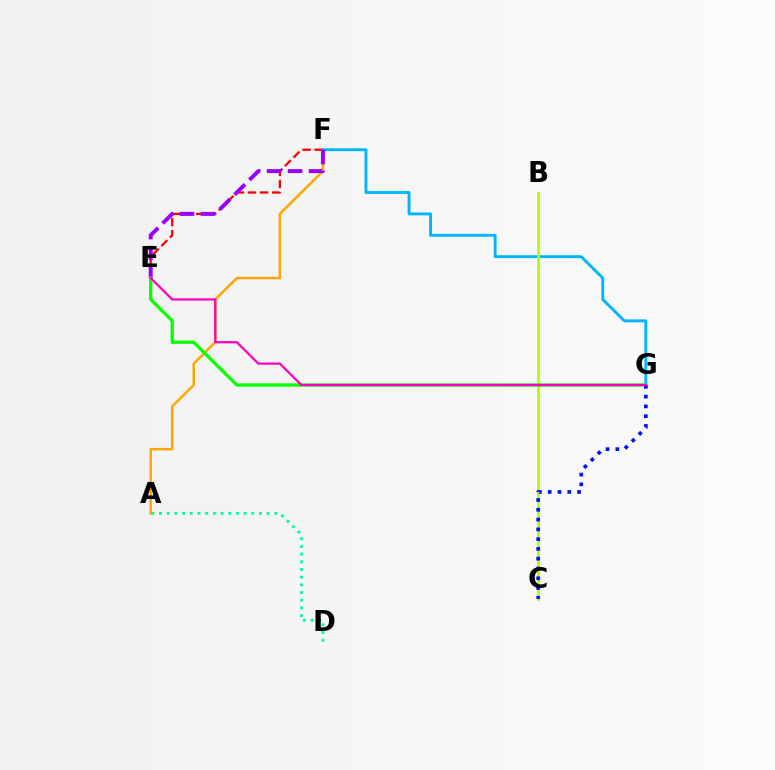{('A', 'F'): [{'color': '#ffa500', 'line_style': 'solid', 'thickness': 1.79}], ('A', 'D'): [{'color': '#00ff9d', 'line_style': 'dotted', 'thickness': 2.09}], ('E', 'F'): [{'color': '#ff0000', 'line_style': 'dashed', 'thickness': 1.65}, {'color': '#9b00ff', 'line_style': 'dashed', 'thickness': 2.85}], ('F', 'G'): [{'color': '#00b5ff', 'line_style': 'solid', 'thickness': 2.07}], ('B', 'C'): [{'color': '#b3ff00', 'line_style': 'solid', 'thickness': 2.04}], ('E', 'G'): [{'color': '#08ff00', 'line_style': 'solid', 'thickness': 2.34}, {'color': '#ff00bd', 'line_style': 'solid', 'thickness': 1.61}], ('C', 'G'): [{'color': '#0010ff', 'line_style': 'dotted', 'thickness': 2.66}]}